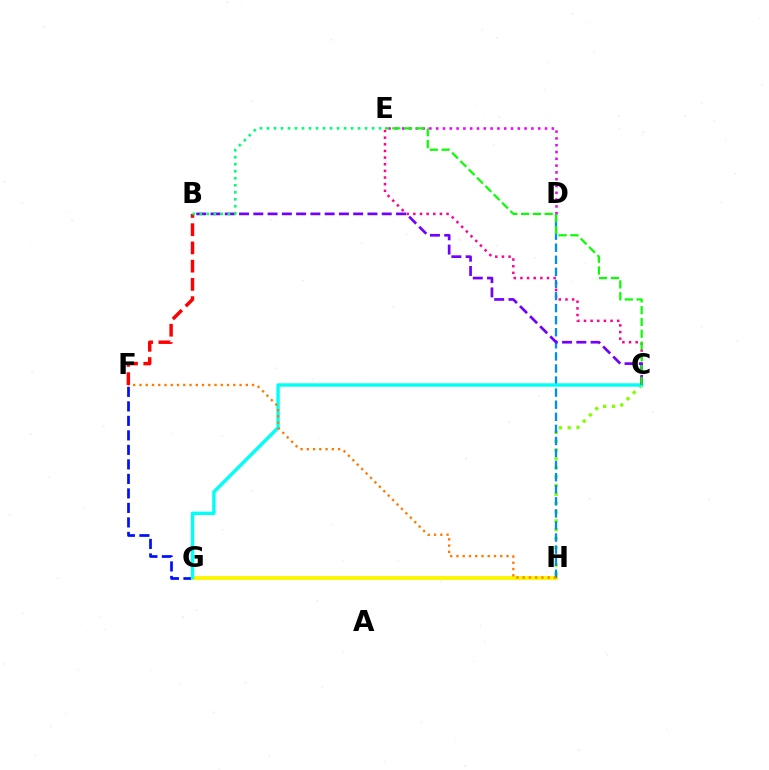{('F', 'G'): [{'color': '#0010ff', 'line_style': 'dashed', 'thickness': 1.97}], ('G', 'H'): [{'color': '#fcf500', 'line_style': 'solid', 'thickness': 2.81}], ('C', 'E'): [{'color': '#ff0094', 'line_style': 'dotted', 'thickness': 1.81}, {'color': '#08ff00', 'line_style': 'dashed', 'thickness': 1.6}], ('C', 'H'): [{'color': '#84ff00', 'line_style': 'dotted', 'thickness': 2.4}], ('D', 'H'): [{'color': '#008cff', 'line_style': 'dashed', 'thickness': 1.64}], ('C', 'G'): [{'color': '#00fff6', 'line_style': 'solid', 'thickness': 2.45}], ('B', 'C'): [{'color': '#7200ff', 'line_style': 'dashed', 'thickness': 1.94}], ('F', 'H'): [{'color': '#ff7c00', 'line_style': 'dotted', 'thickness': 1.7}], ('D', 'E'): [{'color': '#ee00ff', 'line_style': 'dotted', 'thickness': 1.85}], ('B', 'F'): [{'color': '#ff0000', 'line_style': 'dashed', 'thickness': 2.48}], ('B', 'E'): [{'color': '#00ff74', 'line_style': 'dotted', 'thickness': 1.9}]}